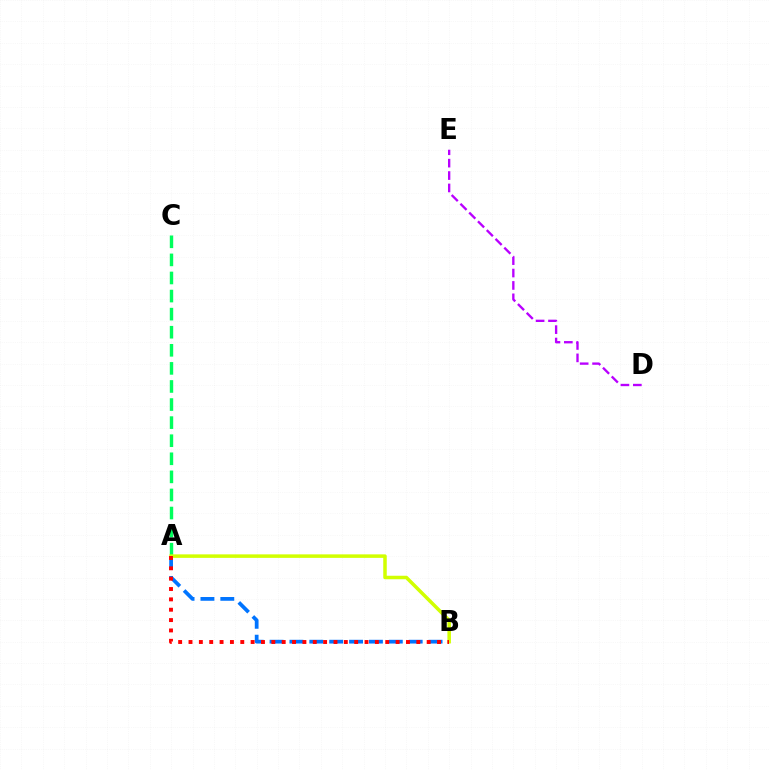{('A', 'C'): [{'color': '#00ff5c', 'line_style': 'dashed', 'thickness': 2.46}], ('A', 'B'): [{'color': '#0074ff', 'line_style': 'dashed', 'thickness': 2.7}, {'color': '#d1ff00', 'line_style': 'solid', 'thickness': 2.53}, {'color': '#ff0000', 'line_style': 'dotted', 'thickness': 2.81}], ('D', 'E'): [{'color': '#b900ff', 'line_style': 'dashed', 'thickness': 1.69}]}